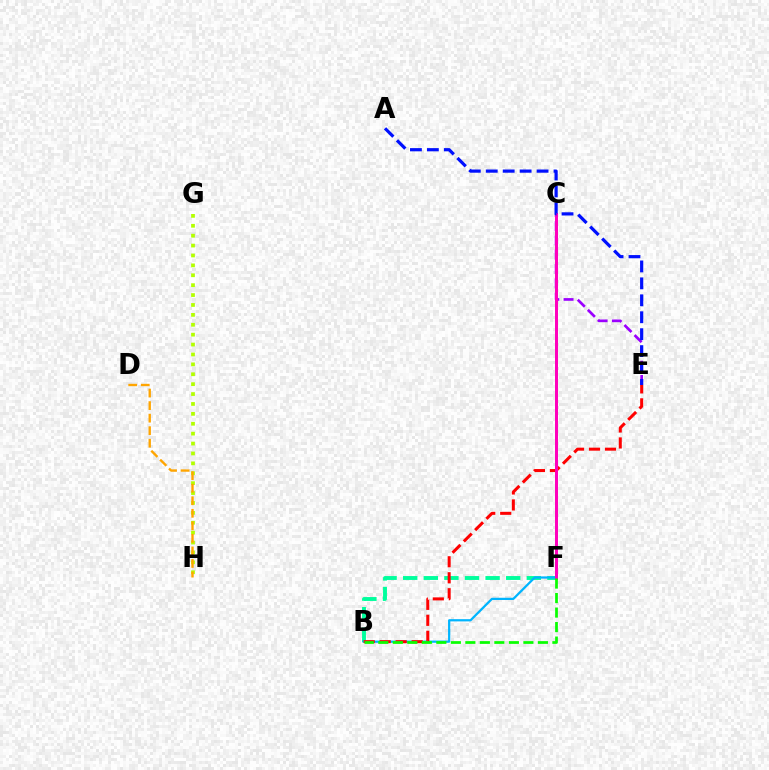{('B', 'F'): [{'color': '#00ff9d', 'line_style': 'dashed', 'thickness': 2.8}, {'color': '#00b5ff', 'line_style': 'solid', 'thickness': 1.61}, {'color': '#08ff00', 'line_style': 'dashed', 'thickness': 1.97}], ('G', 'H'): [{'color': '#b3ff00', 'line_style': 'dotted', 'thickness': 2.69}], ('D', 'H'): [{'color': '#ffa500', 'line_style': 'dashed', 'thickness': 1.7}], ('B', 'E'): [{'color': '#ff0000', 'line_style': 'dashed', 'thickness': 2.17}], ('C', 'E'): [{'color': '#9b00ff', 'line_style': 'dashed', 'thickness': 1.94}], ('C', 'F'): [{'color': '#ff00bd', 'line_style': 'solid', 'thickness': 2.15}], ('A', 'E'): [{'color': '#0010ff', 'line_style': 'dashed', 'thickness': 2.3}]}